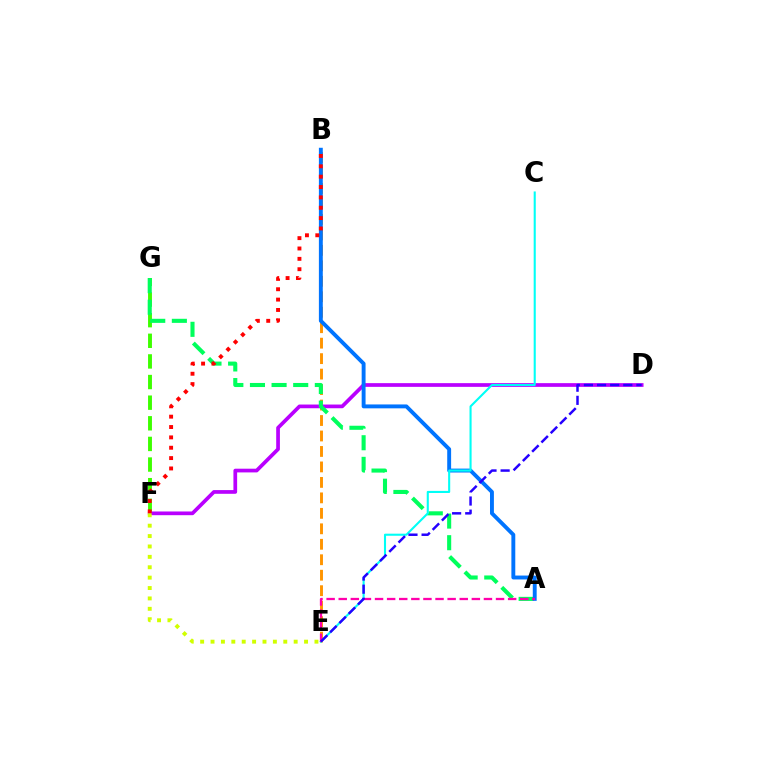{('B', 'E'): [{'color': '#ff9400', 'line_style': 'dashed', 'thickness': 2.1}], ('F', 'G'): [{'color': '#3dff00', 'line_style': 'dashed', 'thickness': 2.8}], ('D', 'F'): [{'color': '#b900ff', 'line_style': 'solid', 'thickness': 2.67}], ('A', 'G'): [{'color': '#00ff5c', 'line_style': 'dashed', 'thickness': 2.94}], ('A', 'B'): [{'color': '#0074ff', 'line_style': 'solid', 'thickness': 2.81}], ('B', 'F'): [{'color': '#ff0000', 'line_style': 'dotted', 'thickness': 2.81}], ('C', 'E'): [{'color': '#00fff6', 'line_style': 'solid', 'thickness': 1.51}], ('E', 'F'): [{'color': '#d1ff00', 'line_style': 'dotted', 'thickness': 2.82}], ('A', 'E'): [{'color': '#ff00ac', 'line_style': 'dashed', 'thickness': 1.64}], ('D', 'E'): [{'color': '#2500ff', 'line_style': 'dashed', 'thickness': 1.78}]}